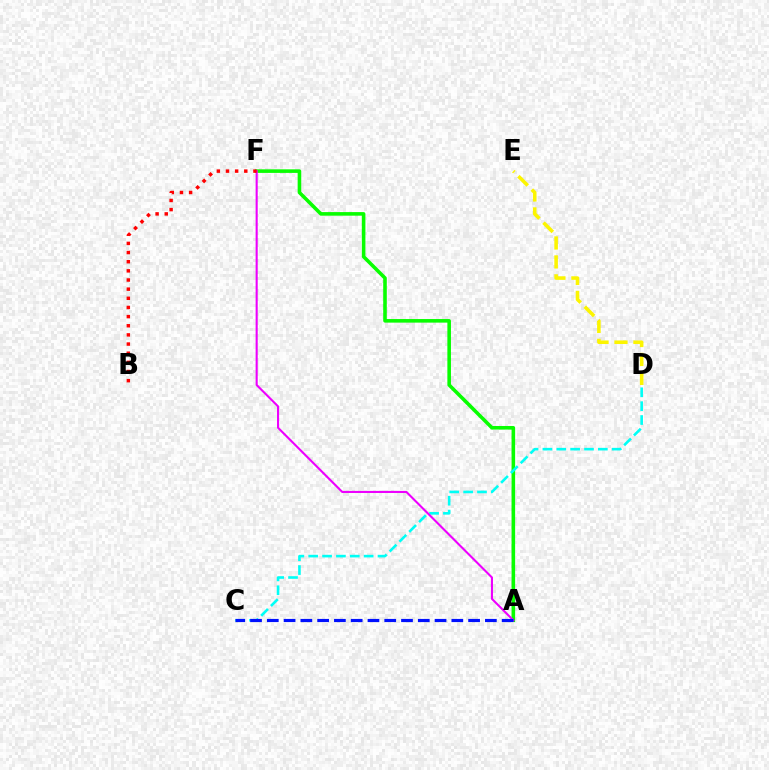{('A', 'F'): [{'color': '#08ff00', 'line_style': 'solid', 'thickness': 2.58}, {'color': '#ee00ff', 'line_style': 'solid', 'thickness': 1.51}], ('C', 'D'): [{'color': '#00fff6', 'line_style': 'dashed', 'thickness': 1.88}], ('D', 'E'): [{'color': '#fcf500', 'line_style': 'dashed', 'thickness': 2.57}], ('B', 'F'): [{'color': '#ff0000', 'line_style': 'dotted', 'thickness': 2.49}], ('A', 'C'): [{'color': '#0010ff', 'line_style': 'dashed', 'thickness': 2.28}]}